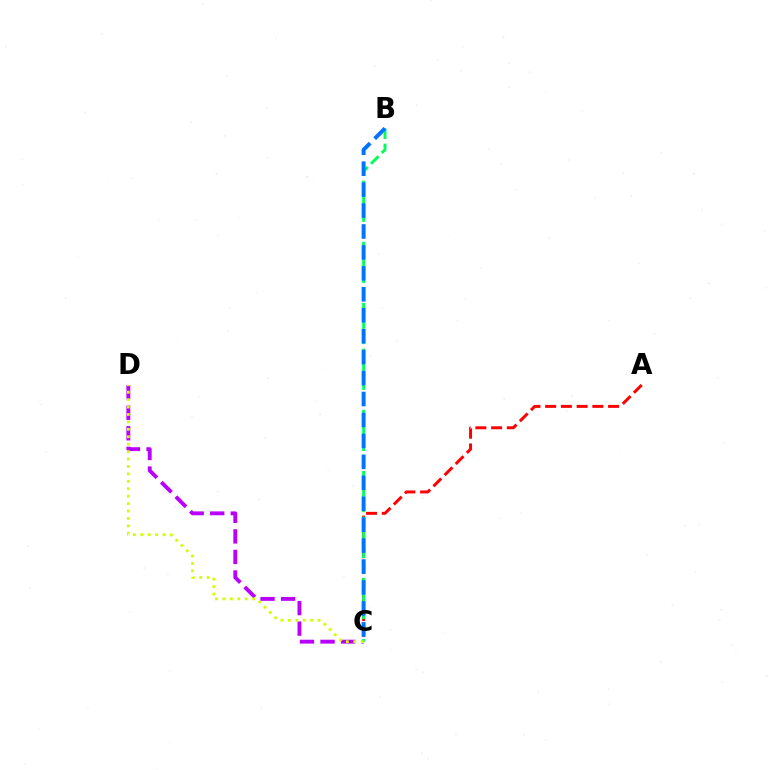{('C', 'D'): [{'color': '#b900ff', 'line_style': 'dashed', 'thickness': 2.79}, {'color': '#d1ff00', 'line_style': 'dotted', 'thickness': 2.02}], ('A', 'C'): [{'color': '#ff0000', 'line_style': 'dashed', 'thickness': 2.14}], ('B', 'C'): [{'color': '#00ff5c', 'line_style': 'dashed', 'thickness': 2.08}, {'color': '#0074ff', 'line_style': 'dashed', 'thickness': 2.84}]}